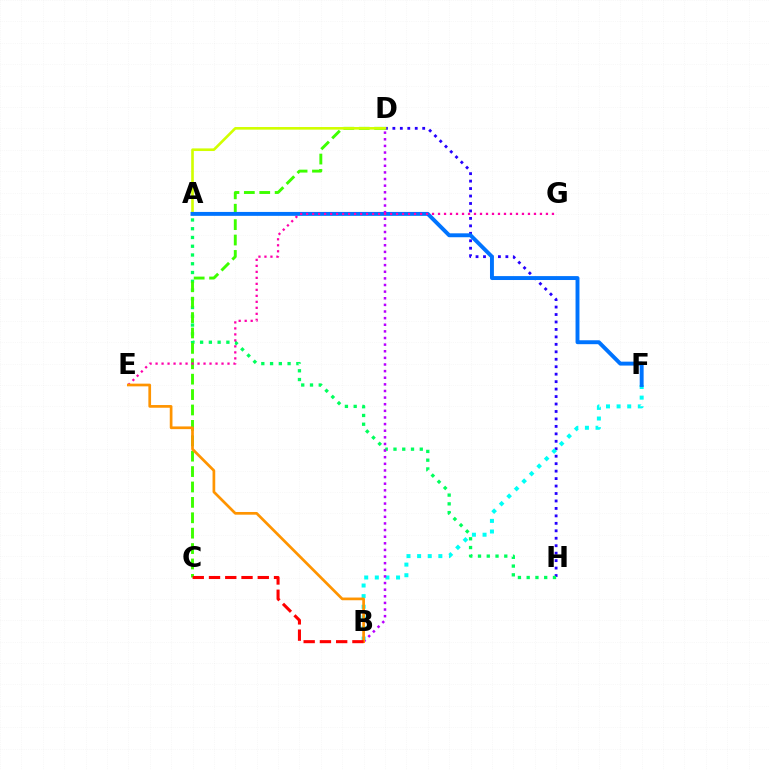{('D', 'H'): [{'color': '#2500ff', 'line_style': 'dotted', 'thickness': 2.03}], ('A', 'H'): [{'color': '#00ff5c', 'line_style': 'dotted', 'thickness': 2.38}], ('C', 'D'): [{'color': '#3dff00', 'line_style': 'dashed', 'thickness': 2.09}], ('B', 'F'): [{'color': '#00fff6', 'line_style': 'dotted', 'thickness': 2.88}], ('A', 'D'): [{'color': '#d1ff00', 'line_style': 'solid', 'thickness': 1.89}], ('A', 'F'): [{'color': '#0074ff', 'line_style': 'solid', 'thickness': 2.82}], ('B', 'D'): [{'color': '#b900ff', 'line_style': 'dotted', 'thickness': 1.8}], ('E', 'G'): [{'color': '#ff00ac', 'line_style': 'dotted', 'thickness': 1.63}], ('B', 'E'): [{'color': '#ff9400', 'line_style': 'solid', 'thickness': 1.95}], ('B', 'C'): [{'color': '#ff0000', 'line_style': 'dashed', 'thickness': 2.21}]}